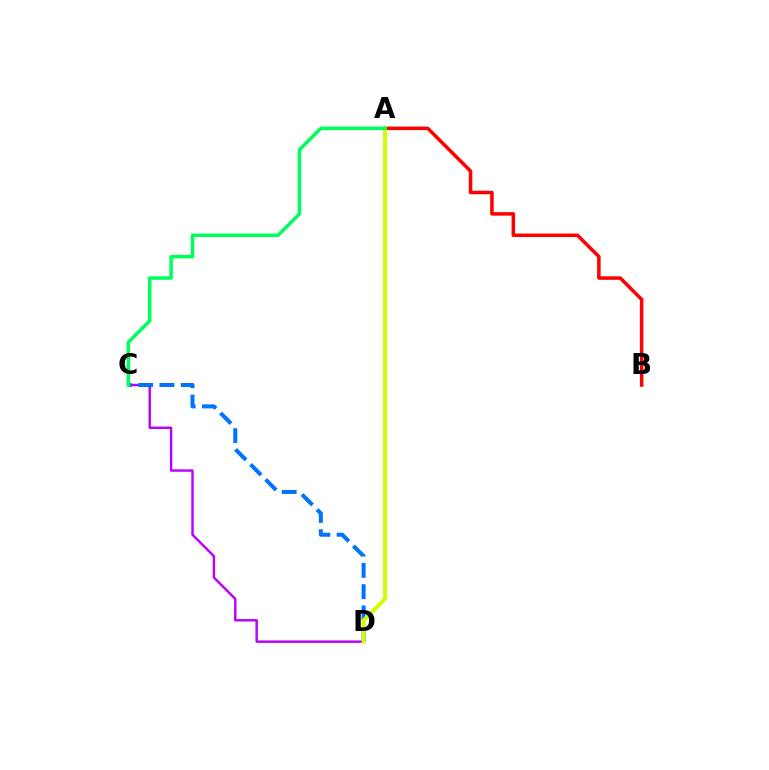{('A', 'B'): [{'color': '#ff0000', 'line_style': 'solid', 'thickness': 2.53}], ('C', 'D'): [{'color': '#b900ff', 'line_style': 'solid', 'thickness': 1.75}, {'color': '#0074ff', 'line_style': 'dashed', 'thickness': 2.89}], ('A', 'D'): [{'color': '#d1ff00', 'line_style': 'solid', 'thickness': 2.83}], ('A', 'C'): [{'color': '#00ff5c', 'line_style': 'solid', 'thickness': 2.53}]}